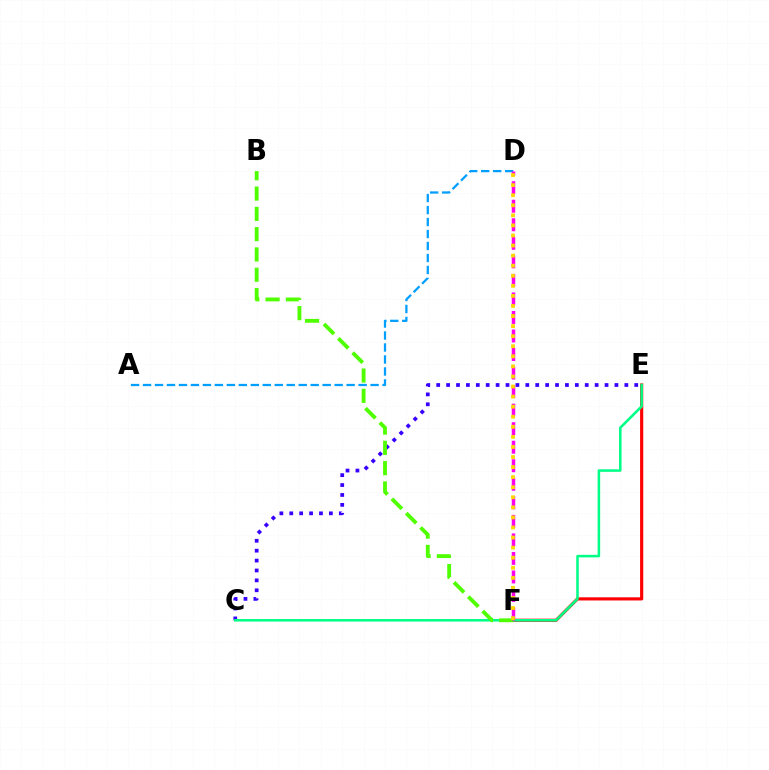{('C', 'E'): [{'color': '#3700ff', 'line_style': 'dotted', 'thickness': 2.69}, {'color': '#00ff86', 'line_style': 'solid', 'thickness': 1.84}], ('A', 'D'): [{'color': '#009eff', 'line_style': 'dashed', 'thickness': 1.63}], ('E', 'F'): [{'color': '#ff0000', 'line_style': 'solid', 'thickness': 2.27}], ('B', 'F'): [{'color': '#4fff00', 'line_style': 'dashed', 'thickness': 2.76}], ('D', 'F'): [{'color': '#ff00ed', 'line_style': 'dashed', 'thickness': 2.52}, {'color': '#ffd500', 'line_style': 'dotted', 'thickness': 2.74}]}